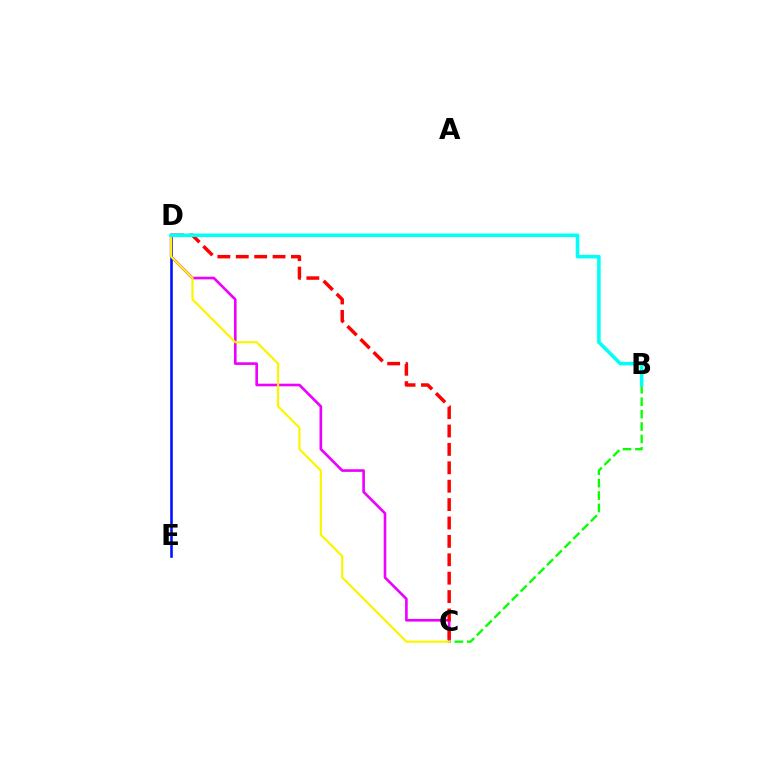{('C', 'D'): [{'color': '#ee00ff', 'line_style': 'solid', 'thickness': 1.9}, {'color': '#ff0000', 'line_style': 'dashed', 'thickness': 2.5}, {'color': '#fcf500', 'line_style': 'solid', 'thickness': 1.58}], ('B', 'C'): [{'color': '#08ff00', 'line_style': 'dashed', 'thickness': 1.69}], ('D', 'E'): [{'color': '#0010ff', 'line_style': 'solid', 'thickness': 1.86}], ('B', 'D'): [{'color': '#00fff6', 'line_style': 'solid', 'thickness': 2.56}]}